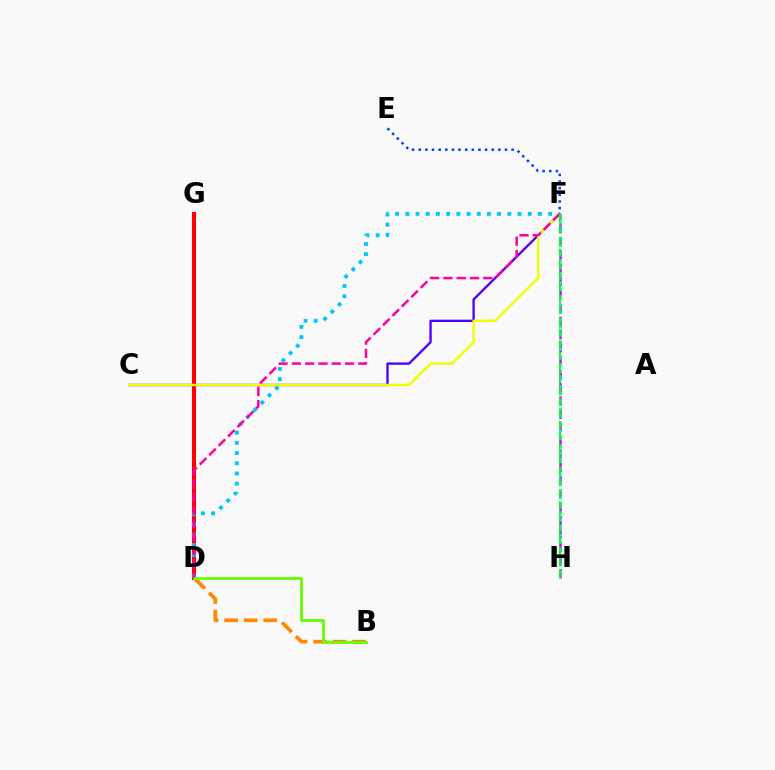{('D', 'G'): [{'color': '#ff0000', 'line_style': 'solid', 'thickness': 2.93}], ('D', 'F'): [{'color': '#00c7ff', 'line_style': 'dotted', 'thickness': 2.77}, {'color': '#ff00a0', 'line_style': 'dashed', 'thickness': 1.81}], ('B', 'D'): [{'color': '#ff8800', 'line_style': 'dashed', 'thickness': 2.66}, {'color': '#66ff00', 'line_style': 'solid', 'thickness': 2.04}], ('F', 'H'): [{'color': '#d600ff', 'line_style': 'dashed', 'thickness': 1.81}, {'color': '#00ffaf', 'line_style': 'dotted', 'thickness': 2.02}, {'color': '#00ff27', 'line_style': 'dashed', 'thickness': 1.56}], ('C', 'F'): [{'color': '#4f00ff', 'line_style': 'solid', 'thickness': 1.7}, {'color': '#eeff00', 'line_style': 'solid', 'thickness': 1.76}], ('E', 'F'): [{'color': '#003fff', 'line_style': 'dotted', 'thickness': 1.8}]}